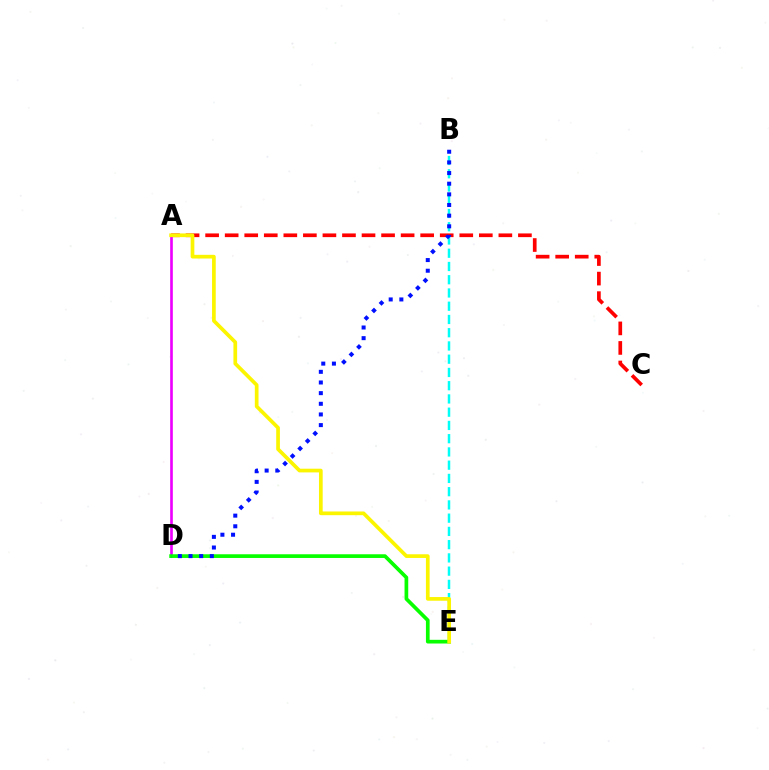{('A', 'C'): [{'color': '#ff0000', 'line_style': 'dashed', 'thickness': 2.66}], ('A', 'D'): [{'color': '#ee00ff', 'line_style': 'solid', 'thickness': 1.91}], ('B', 'E'): [{'color': '#00fff6', 'line_style': 'dashed', 'thickness': 1.8}], ('D', 'E'): [{'color': '#08ff00', 'line_style': 'solid', 'thickness': 2.66}], ('A', 'E'): [{'color': '#fcf500', 'line_style': 'solid', 'thickness': 2.66}], ('B', 'D'): [{'color': '#0010ff', 'line_style': 'dotted', 'thickness': 2.89}]}